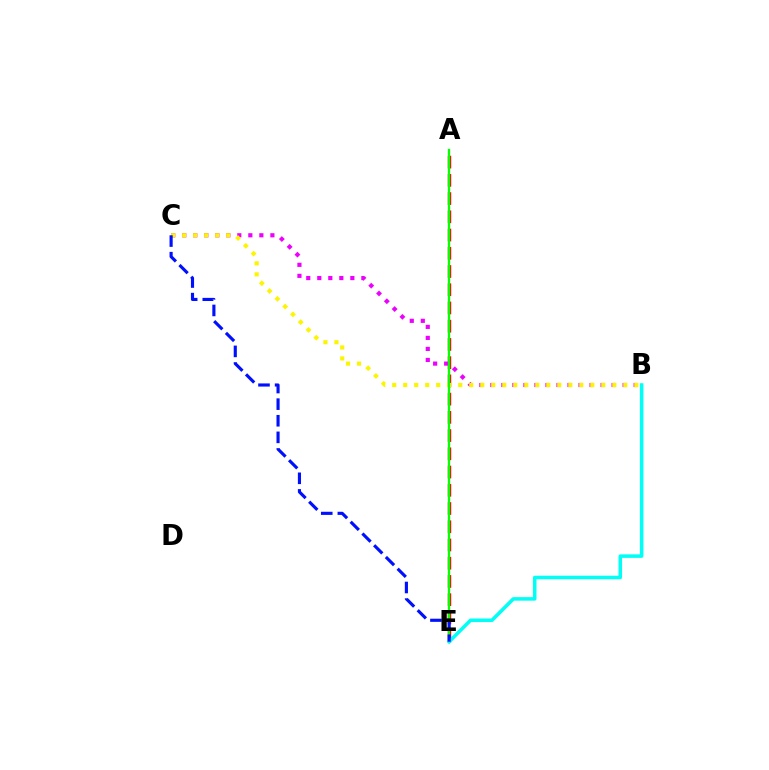{('A', 'E'): [{'color': '#ff0000', 'line_style': 'dashed', 'thickness': 2.48}, {'color': '#08ff00', 'line_style': 'solid', 'thickness': 1.68}], ('B', 'C'): [{'color': '#ee00ff', 'line_style': 'dotted', 'thickness': 2.99}, {'color': '#fcf500', 'line_style': 'dotted', 'thickness': 2.99}], ('B', 'E'): [{'color': '#00fff6', 'line_style': 'solid', 'thickness': 2.54}], ('C', 'E'): [{'color': '#0010ff', 'line_style': 'dashed', 'thickness': 2.26}]}